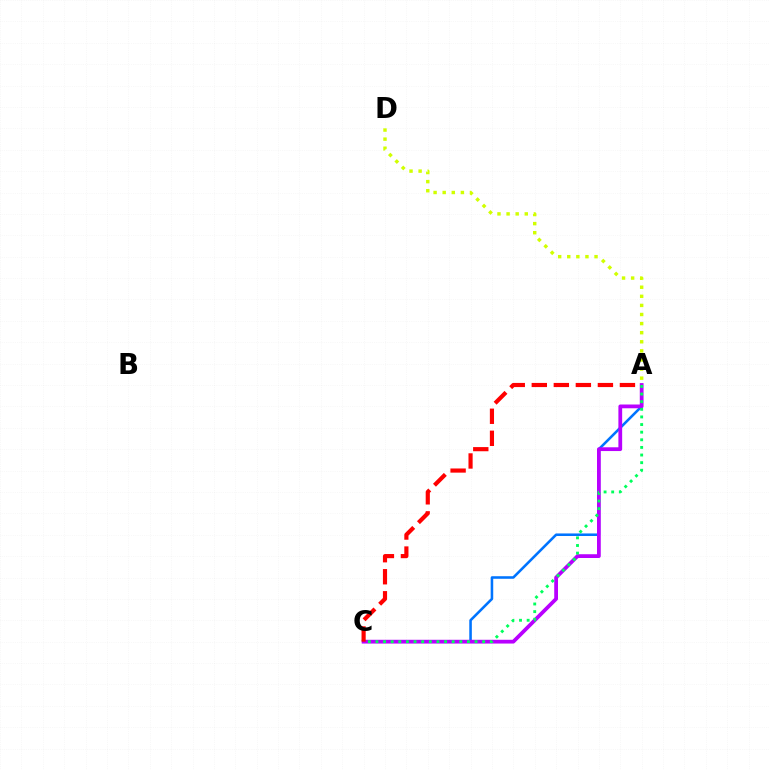{('A', 'C'): [{'color': '#0074ff', 'line_style': 'solid', 'thickness': 1.85}, {'color': '#b900ff', 'line_style': 'solid', 'thickness': 2.71}, {'color': '#ff0000', 'line_style': 'dashed', 'thickness': 2.99}, {'color': '#00ff5c', 'line_style': 'dotted', 'thickness': 2.07}], ('A', 'D'): [{'color': '#d1ff00', 'line_style': 'dotted', 'thickness': 2.47}]}